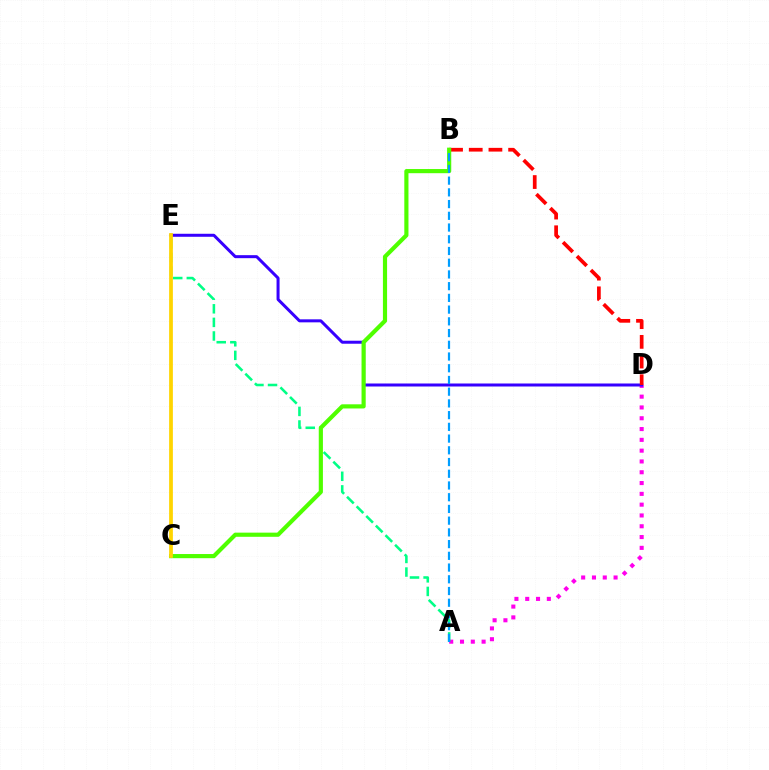{('A', 'D'): [{'color': '#ff00ed', 'line_style': 'dotted', 'thickness': 2.93}], ('D', 'E'): [{'color': '#3700ff', 'line_style': 'solid', 'thickness': 2.17}], ('B', 'D'): [{'color': '#ff0000', 'line_style': 'dashed', 'thickness': 2.68}], ('A', 'E'): [{'color': '#00ff86', 'line_style': 'dashed', 'thickness': 1.85}], ('B', 'C'): [{'color': '#4fff00', 'line_style': 'solid', 'thickness': 3.0}], ('A', 'B'): [{'color': '#009eff', 'line_style': 'dashed', 'thickness': 1.59}], ('C', 'E'): [{'color': '#ffd500', 'line_style': 'solid', 'thickness': 2.7}]}